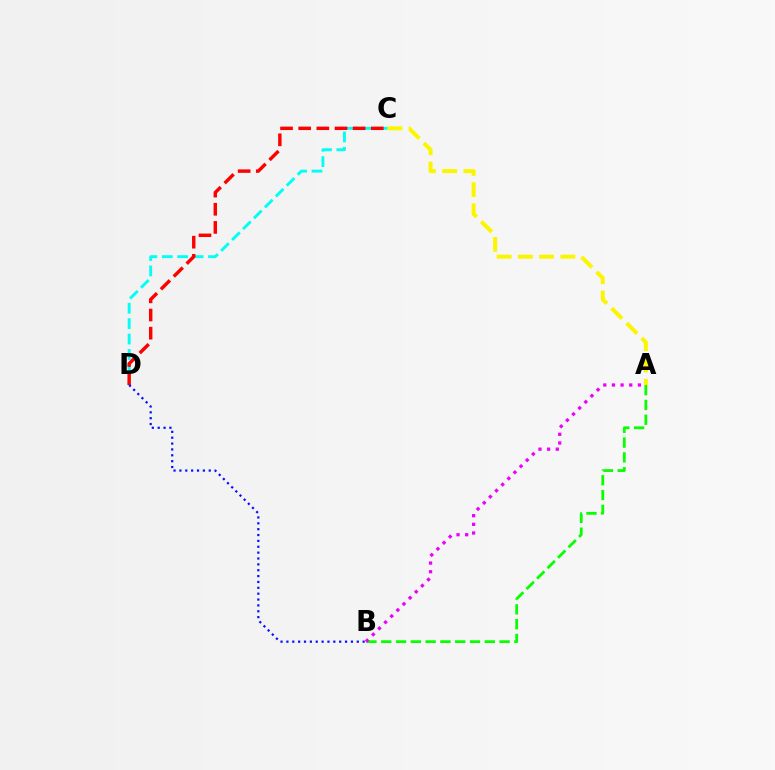{('A', 'C'): [{'color': '#fcf500', 'line_style': 'dashed', 'thickness': 2.89}], ('C', 'D'): [{'color': '#00fff6', 'line_style': 'dashed', 'thickness': 2.09}, {'color': '#ff0000', 'line_style': 'dashed', 'thickness': 2.47}], ('B', 'D'): [{'color': '#0010ff', 'line_style': 'dotted', 'thickness': 1.59}], ('A', 'B'): [{'color': '#08ff00', 'line_style': 'dashed', 'thickness': 2.01}, {'color': '#ee00ff', 'line_style': 'dotted', 'thickness': 2.35}]}